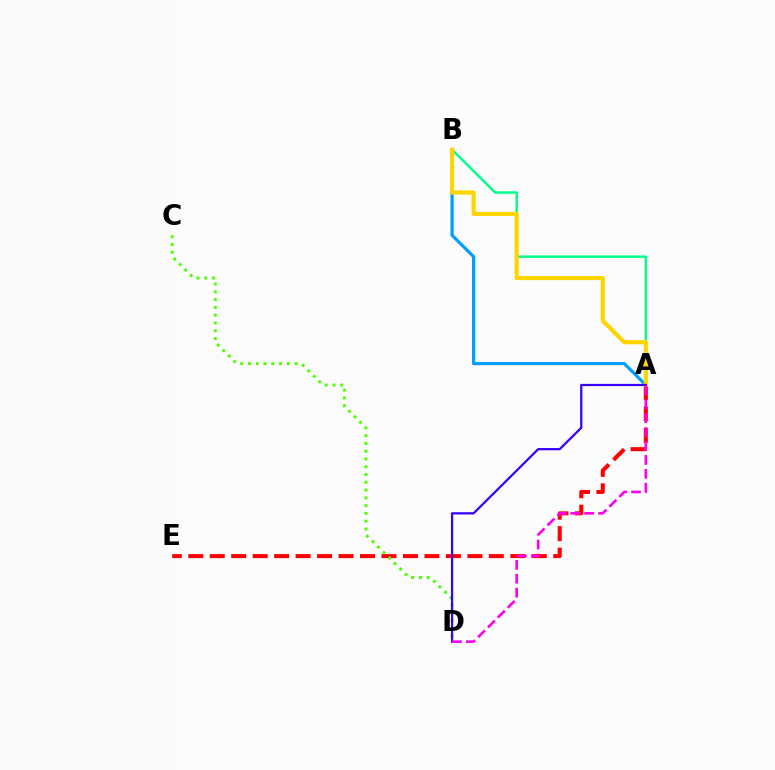{('A', 'B'): [{'color': '#00ff86', 'line_style': 'solid', 'thickness': 1.75}, {'color': '#009eff', 'line_style': 'solid', 'thickness': 2.3}, {'color': '#ffd500', 'line_style': 'solid', 'thickness': 2.97}], ('A', 'E'): [{'color': '#ff0000', 'line_style': 'dashed', 'thickness': 2.92}], ('C', 'D'): [{'color': '#4fff00', 'line_style': 'dotted', 'thickness': 2.11}], ('A', 'D'): [{'color': '#3700ff', 'line_style': 'solid', 'thickness': 1.61}, {'color': '#ff00ed', 'line_style': 'dashed', 'thickness': 1.89}]}